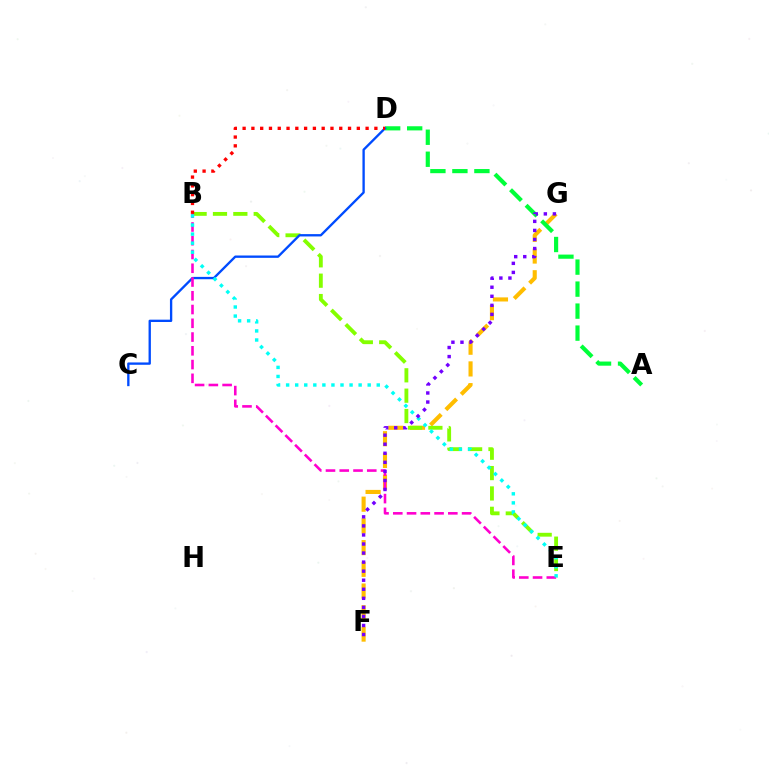{('F', 'G'): [{'color': '#ffbd00', 'line_style': 'dashed', 'thickness': 2.95}, {'color': '#7200ff', 'line_style': 'dotted', 'thickness': 2.46}], ('A', 'D'): [{'color': '#00ff39', 'line_style': 'dashed', 'thickness': 2.99}], ('B', 'E'): [{'color': '#84ff00', 'line_style': 'dashed', 'thickness': 2.77}, {'color': '#ff00cf', 'line_style': 'dashed', 'thickness': 1.87}, {'color': '#00fff6', 'line_style': 'dotted', 'thickness': 2.46}], ('C', 'D'): [{'color': '#004bff', 'line_style': 'solid', 'thickness': 1.68}], ('B', 'D'): [{'color': '#ff0000', 'line_style': 'dotted', 'thickness': 2.39}]}